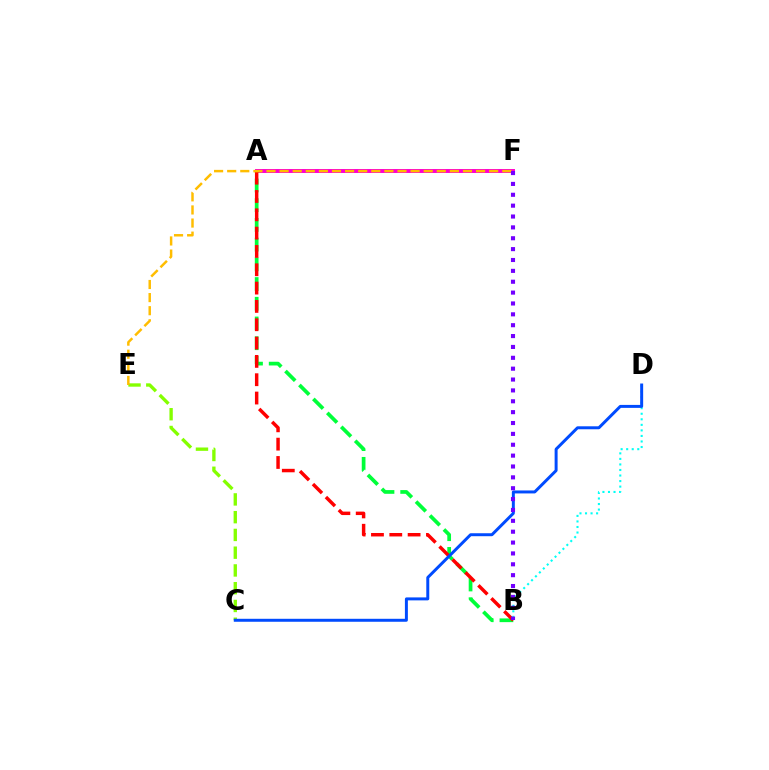{('B', 'D'): [{'color': '#00fff6', 'line_style': 'dotted', 'thickness': 1.51}], ('A', 'F'): [{'color': '#ff00cf', 'line_style': 'solid', 'thickness': 2.84}], ('A', 'B'): [{'color': '#00ff39', 'line_style': 'dashed', 'thickness': 2.68}, {'color': '#ff0000', 'line_style': 'dashed', 'thickness': 2.49}], ('C', 'E'): [{'color': '#84ff00', 'line_style': 'dashed', 'thickness': 2.41}], ('C', 'D'): [{'color': '#004bff', 'line_style': 'solid', 'thickness': 2.14}], ('E', 'F'): [{'color': '#ffbd00', 'line_style': 'dashed', 'thickness': 1.78}], ('B', 'F'): [{'color': '#7200ff', 'line_style': 'dotted', 'thickness': 2.95}]}